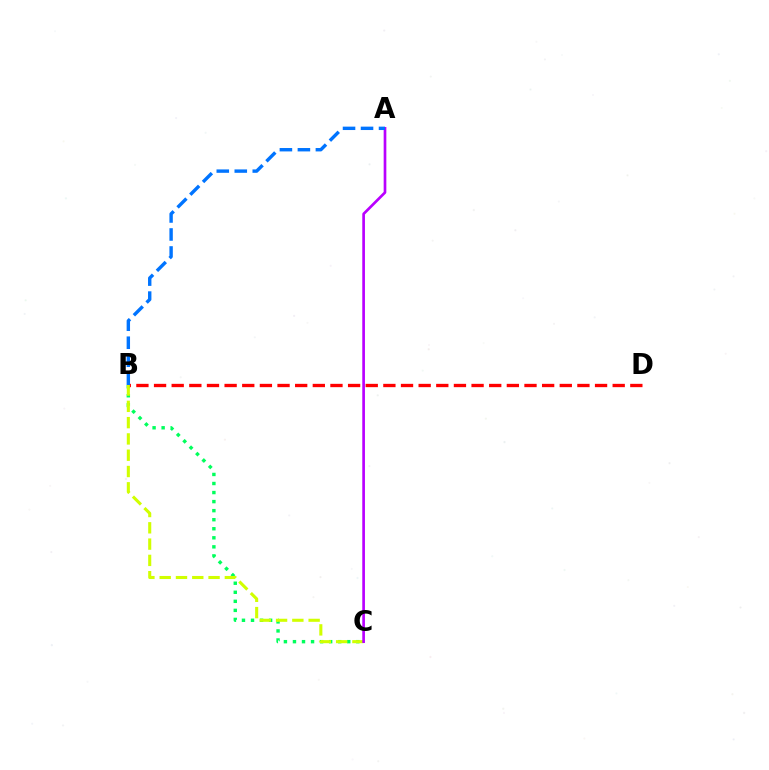{('B', 'C'): [{'color': '#00ff5c', 'line_style': 'dotted', 'thickness': 2.46}, {'color': '#d1ff00', 'line_style': 'dashed', 'thickness': 2.21}], ('B', 'D'): [{'color': '#ff0000', 'line_style': 'dashed', 'thickness': 2.4}], ('A', 'C'): [{'color': '#b900ff', 'line_style': 'solid', 'thickness': 1.93}], ('A', 'B'): [{'color': '#0074ff', 'line_style': 'dashed', 'thickness': 2.44}]}